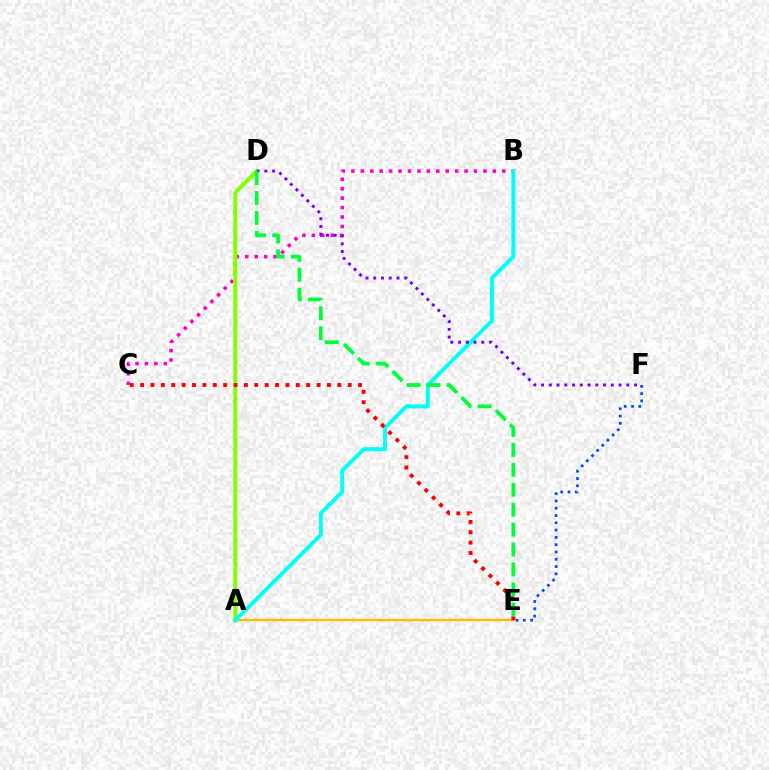{('E', 'F'): [{'color': '#004bff', 'line_style': 'dotted', 'thickness': 1.98}], ('B', 'C'): [{'color': '#ff00cf', 'line_style': 'dotted', 'thickness': 2.56}], ('A', 'D'): [{'color': '#84ff00', 'line_style': 'solid', 'thickness': 2.87}], ('A', 'E'): [{'color': '#ffbd00', 'line_style': 'solid', 'thickness': 1.71}], ('A', 'B'): [{'color': '#00fff6', 'line_style': 'solid', 'thickness': 2.83}], ('C', 'E'): [{'color': '#ff0000', 'line_style': 'dotted', 'thickness': 2.82}], ('D', 'F'): [{'color': '#7200ff', 'line_style': 'dotted', 'thickness': 2.1}], ('D', 'E'): [{'color': '#00ff39', 'line_style': 'dashed', 'thickness': 2.71}]}